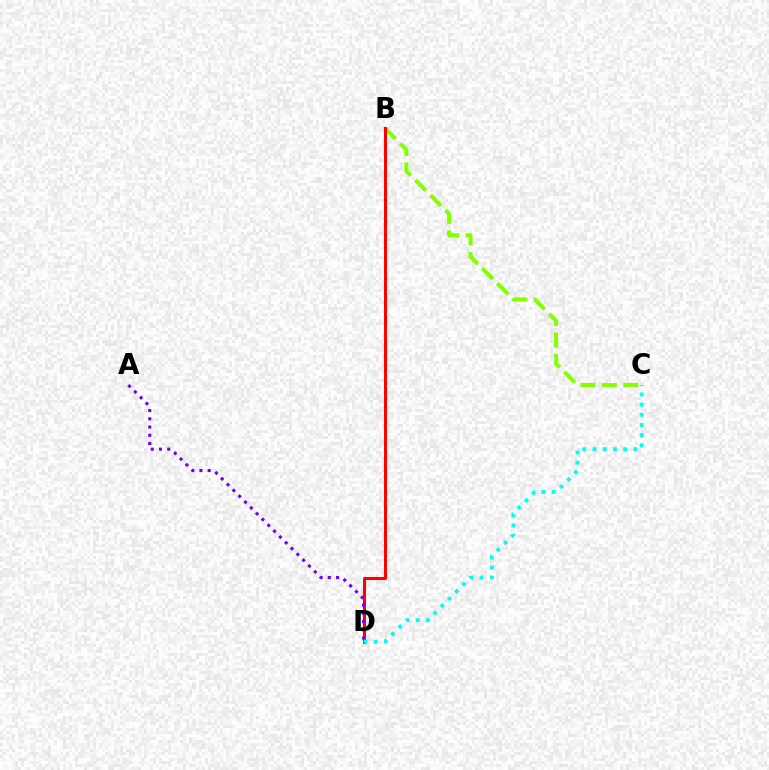{('B', 'C'): [{'color': '#84ff00', 'line_style': 'dashed', 'thickness': 2.91}], ('B', 'D'): [{'color': '#ff0000', 'line_style': 'solid', 'thickness': 2.19}], ('A', 'D'): [{'color': '#7200ff', 'line_style': 'dotted', 'thickness': 2.23}], ('C', 'D'): [{'color': '#00fff6', 'line_style': 'dotted', 'thickness': 2.77}]}